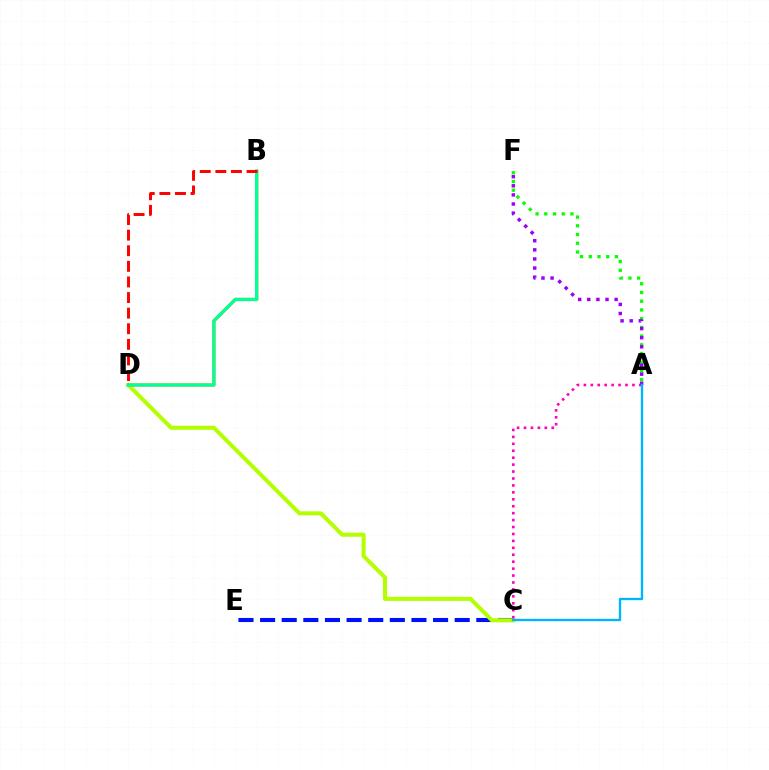{('C', 'E'): [{'color': '#0010ff', 'line_style': 'dashed', 'thickness': 2.94}], ('A', 'F'): [{'color': '#08ff00', 'line_style': 'dotted', 'thickness': 2.37}, {'color': '#9b00ff', 'line_style': 'dotted', 'thickness': 2.48}], ('C', 'D'): [{'color': '#b3ff00', 'line_style': 'solid', 'thickness': 2.91}], ('A', 'C'): [{'color': '#ff00bd', 'line_style': 'dotted', 'thickness': 1.88}, {'color': '#00b5ff', 'line_style': 'solid', 'thickness': 1.7}], ('B', 'D'): [{'color': '#ffa500', 'line_style': 'solid', 'thickness': 2.4}, {'color': '#00ff9d', 'line_style': 'solid', 'thickness': 2.31}, {'color': '#ff0000', 'line_style': 'dashed', 'thickness': 2.12}]}